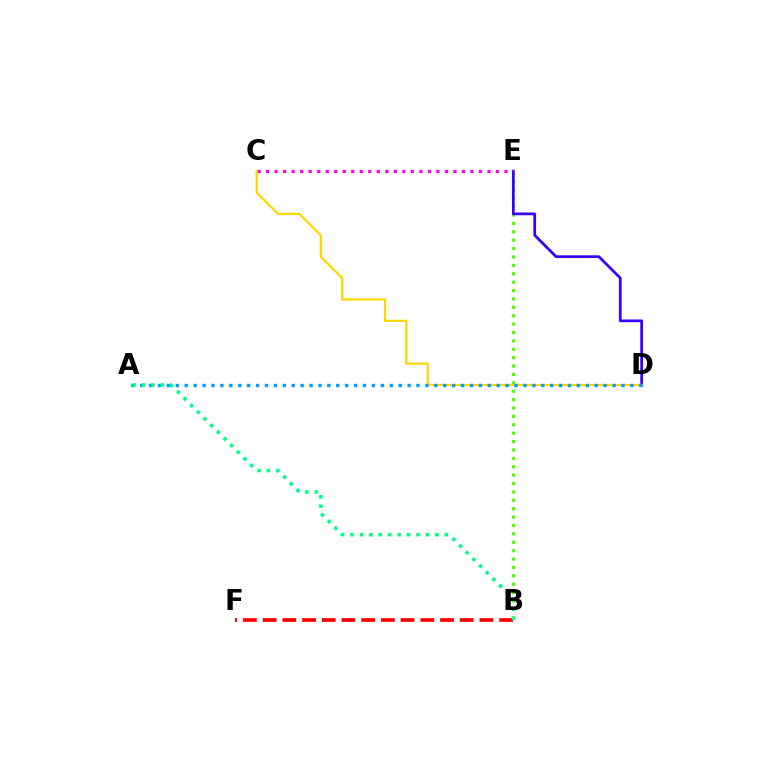{('B', 'E'): [{'color': '#4fff00', 'line_style': 'dotted', 'thickness': 2.28}], ('D', 'E'): [{'color': '#3700ff', 'line_style': 'solid', 'thickness': 1.98}], ('C', 'E'): [{'color': '#ff00ed', 'line_style': 'dotted', 'thickness': 2.31}], ('C', 'D'): [{'color': '#ffd500', 'line_style': 'solid', 'thickness': 1.59}], ('A', 'D'): [{'color': '#009eff', 'line_style': 'dotted', 'thickness': 2.42}], ('B', 'F'): [{'color': '#ff0000', 'line_style': 'dashed', 'thickness': 2.68}], ('A', 'B'): [{'color': '#00ff86', 'line_style': 'dotted', 'thickness': 2.56}]}